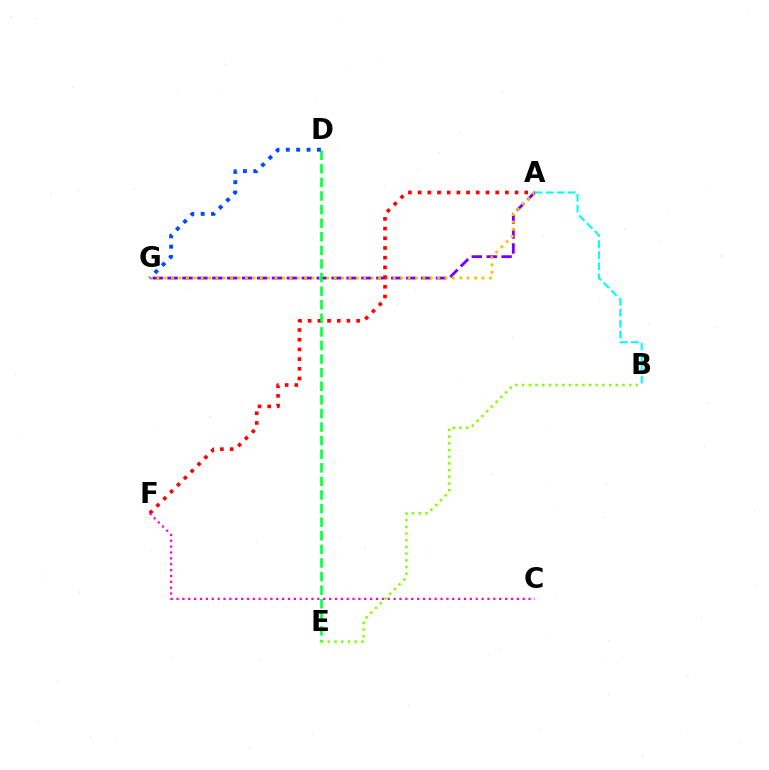{('A', 'G'): [{'color': '#7200ff', 'line_style': 'dashed', 'thickness': 2.03}, {'color': '#ffbd00', 'line_style': 'dotted', 'thickness': 2.01}], ('A', 'F'): [{'color': '#ff0000', 'line_style': 'dotted', 'thickness': 2.63}], ('D', 'E'): [{'color': '#00ff39', 'line_style': 'dashed', 'thickness': 1.85}], ('D', 'G'): [{'color': '#004bff', 'line_style': 'dotted', 'thickness': 2.81}], ('A', 'B'): [{'color': '#00fff6', 'line_style': 'dashed', 'thickness': 1.5}], ('C', 'F'): [{'color': '#ff00cf', 'line_style': 'dotted', 'thickness': 1.59}], ('B', 'E'): [{'color': '#84ff00', 'line_style': 'dotted', 'thickness': 1.82}]}